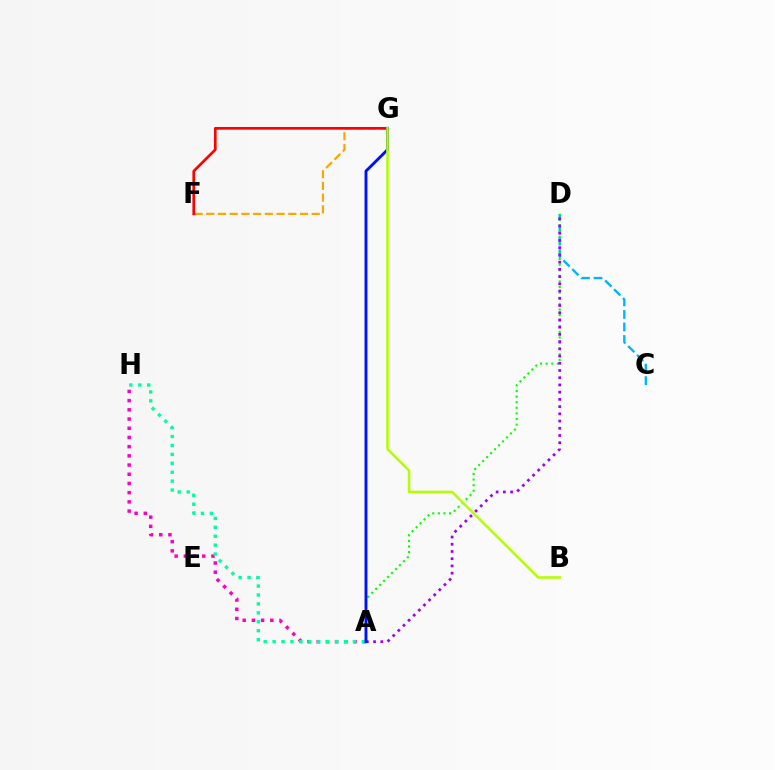{('C', 'D'): [{'color': '#00b5ff', 'line_style': 'dashed', 'thickness': 1.7}], ('A', 'H'): [{'color': '#ff00bd', 'line_style': 'dotted', 'thickness': 2.5}, {'color': '#00ff9d', 'line_style': 'dotted', 'thickness': 2.42}], ('F', 'G'): [{'color': '#ffa500', 'line_style': 'dashed', 'thickness': 1.59}, {'color': '#ff0000', 'line_style': 'solid', 'thickness': 1.94}], ('A', 'D'): [{'color': '#08ff00', 'line_style': 'dotted', 'thickness': 1.52}, {'color': '#9b00ff', 'line_style': 'dotted', 'thickness': 1.96}], ('A', 'G'): [{'color': '#0010ff', 'line_style': 'solid', 'thickness': 2.07}], ('B', 'G'): [{'color': '#b3ff00', 'line_style': 'solid', 'thickness': 1.83}]}